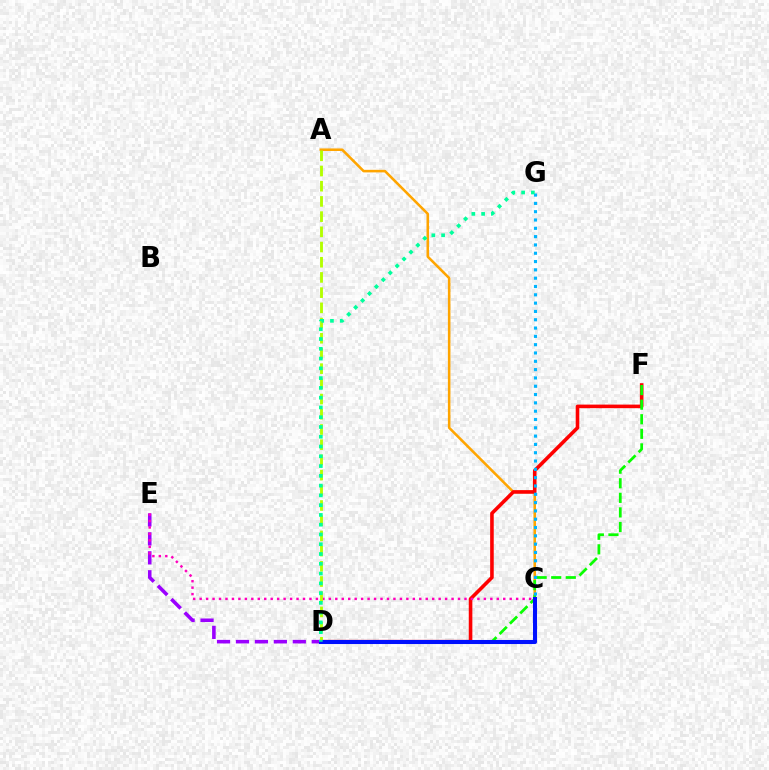{('A', 'C'): [{'color': '#ffa500', 'line_style': 'solid', 'thickness': 1.85}], ('D', 'E'): [{'color': '#9b00ff', 'line_style': 'dashed', 'thickness': 2.57}], ('D', 'F'): [{'color': '#ff0000', 'line_style': 'solid', 'thickness': 2.58}, {'color': '#08ff00', 'line_style': 'dashed', 'thickness': 1.98}], ('C', 'E'): [{'color': '#ff00bd', 'line_style': 'dotted', 'thickness': 1.76}], ('A', 'D'): [{'color': '#b3ff00', 'line_style': 'dashed', 'thickness': 2.07}], ('C', 'D'): [{'color': '#0010ff', 'line_style': 'solid', 'thickness': 2.92}], ('C', 'G'): [{'color': '#00b5ff', 'line_style': 'dotted', 'thickness': 2.26}], ('D', 'G'): [{'color': '#00ff9d', 'line_style': 'dotted', 'thickness': 2.66}]}